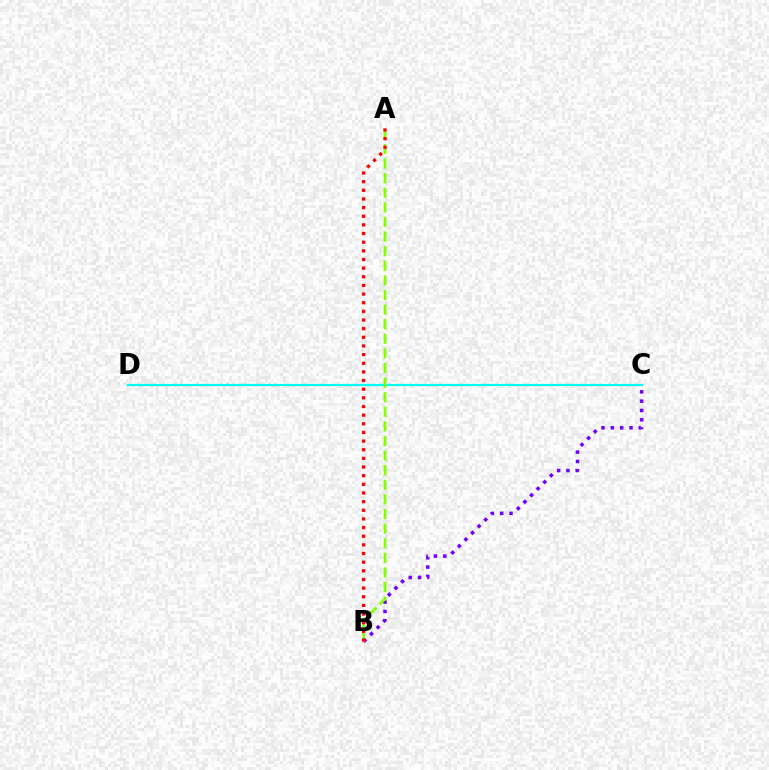{('C', 'D'): [{'color': '#00fff6', 'line_style': 'solid', 'thickness': 1.59}], ('B', 'C'): [{'color': '#7200ff', 'line_style': 'dotted', 'thickness': 2.53}], ('A', 'B'): [{'color': '#84ff00', 'line_style': 'dashed', 'thickness': 1.98}, {'color': '#ff0000', 'line_style': 'dotted', 'thickness': 2.35}]}